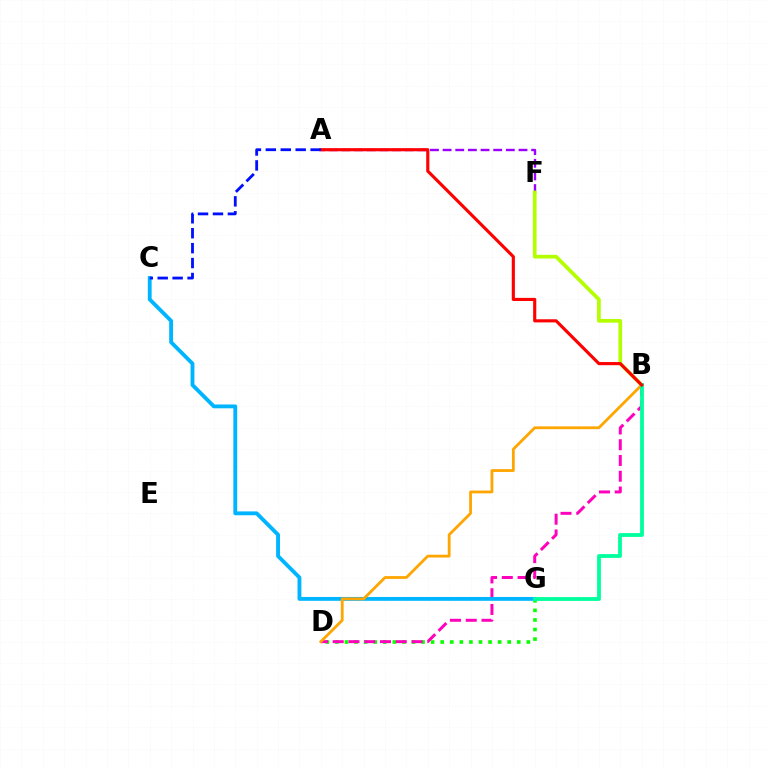{('A', 'F'): [{'color': '#9b00ff', 'line_style': 'dashed', 'thickness': 1.72}], ('D', 'G'): [{'color': '#08ff00', 'line_style': 'dotted', 'thickness': 2.6}], ('B', 'D'): [{'color': '#ff00bd', 'line_style': 'dashed', 'thickness': 2.14}, {'color': '#ffa500', 'line_style': 'solid', 'thickness': 2.01}], ('C', 'G'): [{'color': '#00b5ff', 'line_style': 'solid', 'thickness': 2.77}], ('B', 'F'): [{'color': '#b3ff00', 'line_style': 'solid', 'thickness': 2.66}], ('B', 'G'): [{'color': '#00ff9d', 'line_style': 'solid', 'thickness': 2.73}], ('A', 'B'): [{'color': '#ff0000', 'line_style': 'solid', 'thickness': 2.25}], ('A', 'C'): [{'color': '#0010ff', 'line_style': 'dashed', 'thickness': 2.03}]}